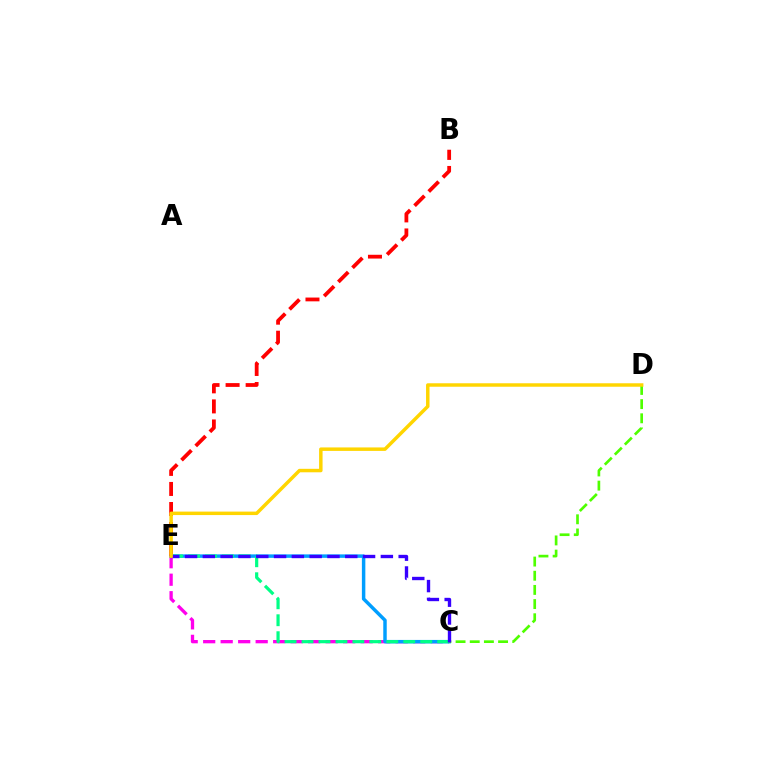{('C', 'E'): [{'color': '#ff00ed', 'line_style': 'dashed', 'thickness': 2.38}, {'color': '#009eff', 'line_style': 'solid', 'thickness': 2.49}, {'color': '#00ff86', 'line_style': 'dashed', 'thickness': 2.3}, {'color': '#3700ff', 'line_style': 'dashed', 'thickness': 2.42}], ('C', 'D'): [{'color': '#4fff00', 'line_style': 'dashed', 'thickness': 1.93}], ('B', 'E'): [{'color': '#ff0000', 'line_style': 'dashed', 'thickness': 2.72}], ('D', 'E'): [{'color': '#ffd500', 'line_style': 'solid', 'thickness': 2.5}]}